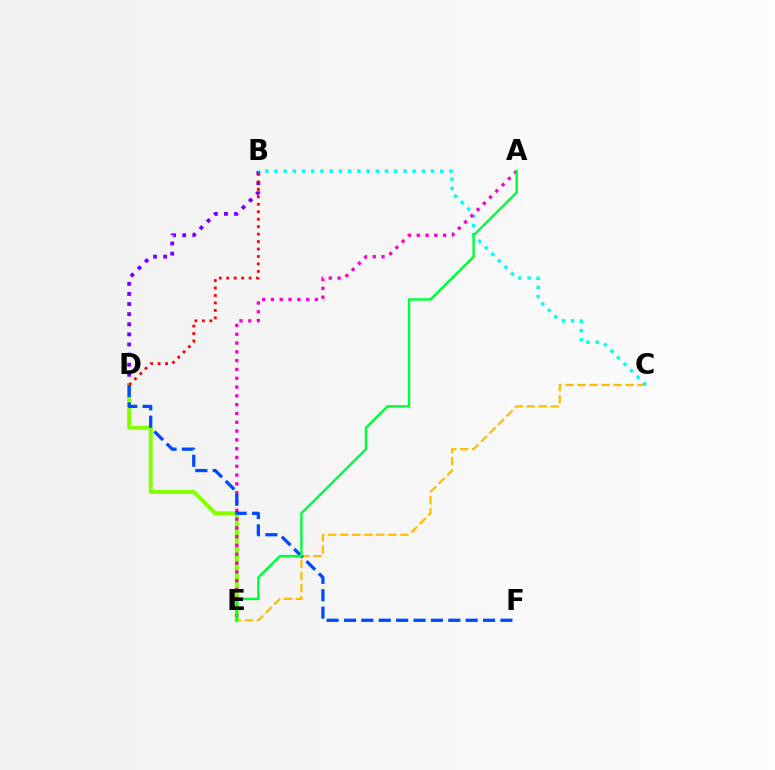{('C', 'E'): [{'color': '#ffbd00', 'line_style': 'dashed', 'thickness': 1.63}], ('B', 'D'): [{'color': '#7200ff', 'line_style': 'dotted', 'thickness': 2.75}, {'color': '#ff0000', 'line_style': 'dotted', 'thickness': 2.03}], ('D', 'E'): [{'color': '#84ff00', 'line_style': 'solid', 'thickness': 2.87}], ('B', 'C'): [{'color': '#00fff6', 'line_style': 'dotted', 'thickness': 2.5}], ('A', 'E'): [{'color': '#ff00cf', 'line_style': 'dotted', 'thickness': 2.39}, {'color': '#00ff39', 'line_style': 'solid', 'thickness': 1.75}], ('D', 'F'): [{'color': '#004bff', 'line_style': 'dashed', 'thickness': 2.36}]}